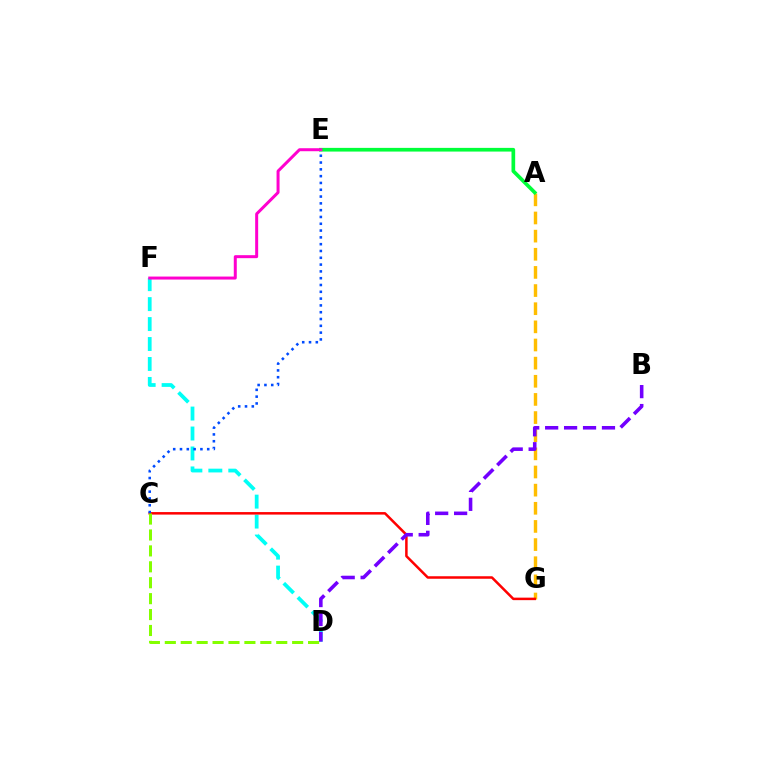{('A', 'G'): [{'color': '#ffbd00', 'line_style': 'dashed', 'thickness': 2.46}], ('D', 'F'): [{'color': '#00fff6', 'line_style': 'dashed', 'thickness': 2.71}], ('C', 'G'): [{'color': '#ff0000', 'line_style': 'solid', 'thickness': 1.81}], ('A', 'E'): [{'color': '#00ff39', 'line_style': 'solid', 'thickness': 2.65}], ('C', 'E'): [{'color': '#004bff', 'line_style': 'dotted', 'thickness': 1.85}], ('B', 'D'): [{'color': '#7200ff', 'line_style': 'dashed', 'thickness': 2.57}], ('E', 'F'): [{'color': '#ff00cf', 'line_style': 'solid', 'thickness': 2.16}], ('C', 'D'): [{'color': '#84ff00', 'line_style': 'dashed', 'thickness': 2.16}]}